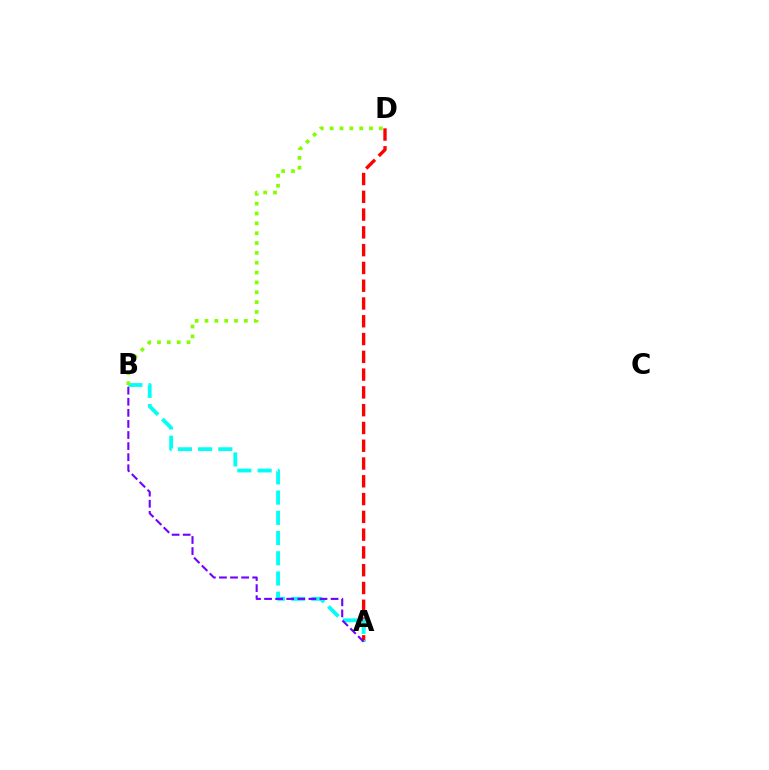{('A', 'D'): [{'color': '#ff0000', 'line_style': 'dashed', 'thickness': 2.42}], ('A', 'B'): [{'color': '#00fff6', 'line_style': 'dashed', 'thickness': 2.75}, {'color': '#7200ff', 'line_style': 'dashed', 'thickness': 1.51}], ('B', 'D'): [{'color': '#84ff00', 'line_style': 'dotted', 'thickness': 2.67}]}